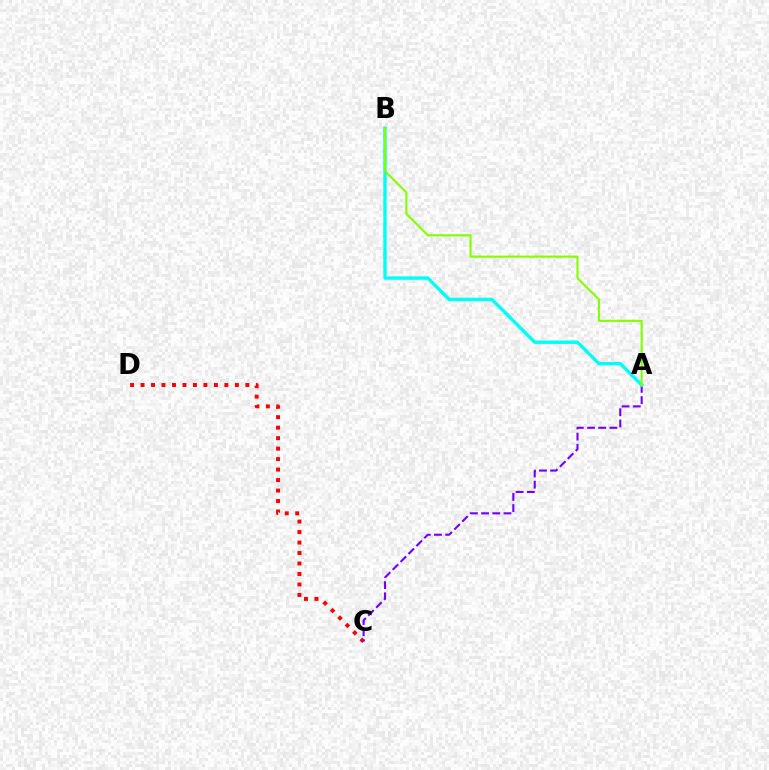{('C', 'D'): [{'color': '#ff0000', 'line_style': 'dotted', 'thickness': 2.85}], ('A', 'C'): [{'color': '#7200ff', 'line_style': 'dashed', 'thickness': 1.52}], ('A', 'B'): [{'color': '#00fff6', 'line_style': 'solid', 'thickness': 2.45}, {'color': '#84ff00', 'line_style': 'solid', 'thickness': 1.54}]}